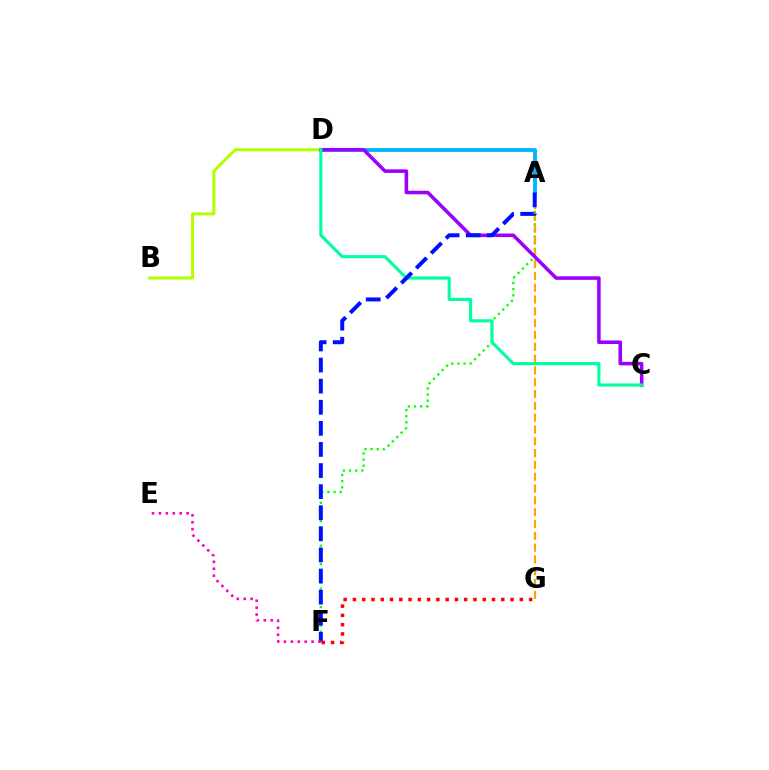{('A', 'F'): [{'color': '#08ff00', 'line_style': 'dotted', 'thickness': 1.67}, {'color': '#0010ff', 'line_style': 'dashed', 'thickness': 2.87}], ('A', 'D'): [{'color': '#00b5ff', 'line_style': 'solid', 'thickness': 2.78}], ('A', 'G'): [{'color': '#ffa500', 'line_style': 'dashed', 'thickness': 1.6}], ('B', 'D'): [{'color': '#b3ff00', 'line_style': 'solid', 'thickness': 2.19}], ('C', 'D'): [{'color': '#9b00ff', 'line_style': 'solid', 'thickness': 2.56}, {'color': '#00ff9d', 'line_style': 'solid', 'thickness': 2.25}], ('F', 'G'): [{'color': '#ff0000', 'line_style': 'dotted', 'thickness': 2.52}], ('E', 'F'): [{'color': '#ff00bd', 'line_style': 'dotted', 'thickness': 1.88}]}